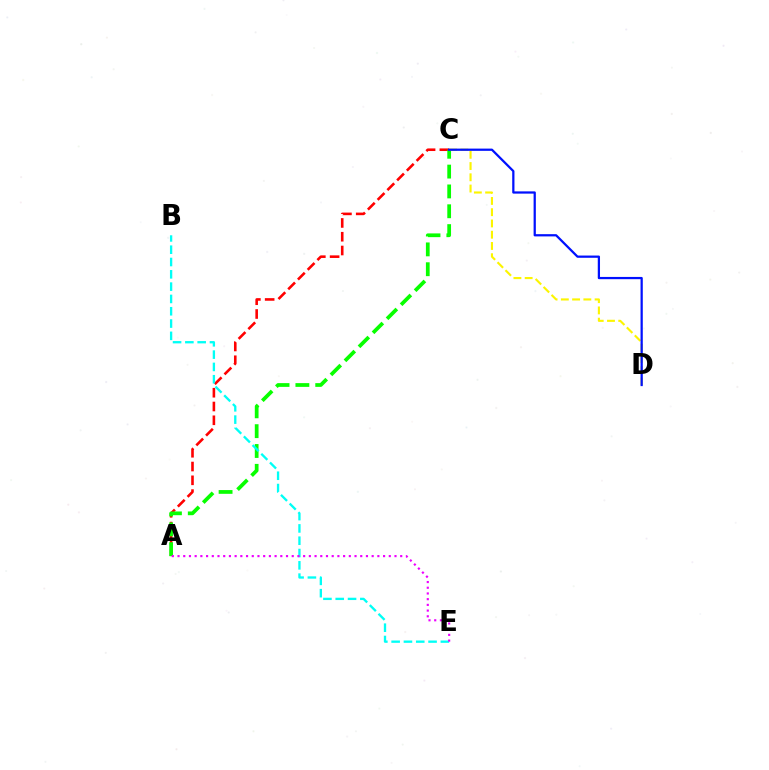{('A', 'C'): [{'color': '#ff0000', 'line_style': 'dashed', 'thickness': 1.87}, {'color': '#08ff00', 'line_style': 'dashed', 'thickness': 2.69}], ('C', 'D'): [{'color': '#fcf500', 'line_style': 'dashed', 'thickness': 1.53}, {'color': '#0010ff', 'line_style': 'solid', 'thickness': 1.62}], ('B', 'E'): [{'color': '#00fff6', 'line_style': 'dashed', 'thickness': 1.67}], ('A', 'E'): [{'color': '#ee00ff', 'line_style': 'dotted', 'thickness': 1.55}]}